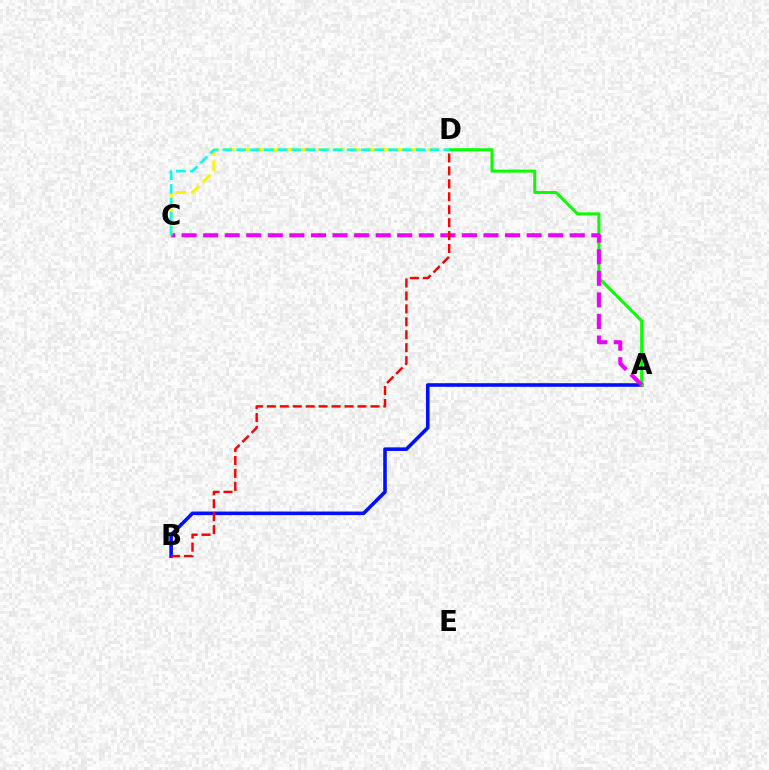{('A', 'B'): [{'color': '#0010ff', 'line_style': 'solid', 'thickness': 2.58}], ('A', 'D'): [{'color': '#08ff00', 'line_style': 'solid', 'thickness': 2.17}], ('A', 'C'): [{'color': '#ee00ff', 'line_style': 'dashed', 'thickness': 2.93}], ('C', 'D'): [{'color': '#fcf500', 'line_style': 'dashed', 'thickness': 2.13}, {'color': '#00fff6', 'line_style': 'dashed', 'thickness': 1.88}], ('B', 'D'): [{'color': '#ff0000', 'line_style': 'dashed', 'thickness': 1.76}]}